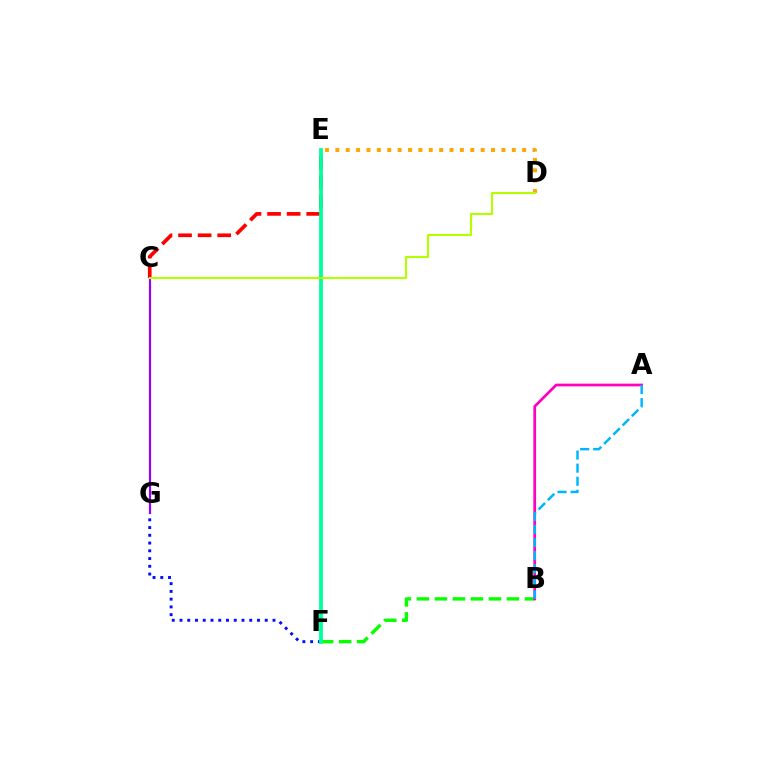{('C', 'E'): [{'color': '#ff0000', 'line_style': 'dashed', 'thickness': 2.66}], ('B', 'F'): [{'color': '#08ff00', 'line_style': 'dashed', 'thickness': 2.45}], ('A', 'B'): [{'color': '#ff00bd', 'line_style': 'solid', 'thickness': 1.96}, {'color': '#00b5ff', 'line_style': 'dashed', 'thickness': 1.78}], ('F', 'G'): [{'color': '#0010ff', 'line_style': 'dotted', 'thickness': 2.11}], ('D', 'E'): [{'color': '#ffa500', 'line_style': 'dotted', 'thickness': 2.82}], ('E', 'F'): [{'color': '#00ff9d', 'line_style': 'solid', 'thickness': 2.72}], ('C', 'G'): [{'color': '#9b00ff', 'line_style': 'solid', 'thickness': 1.56}], ('C', 'D'): [{'color': '#b3ff00', 'line_style': 'solid', 'thickness': 1.52}]}